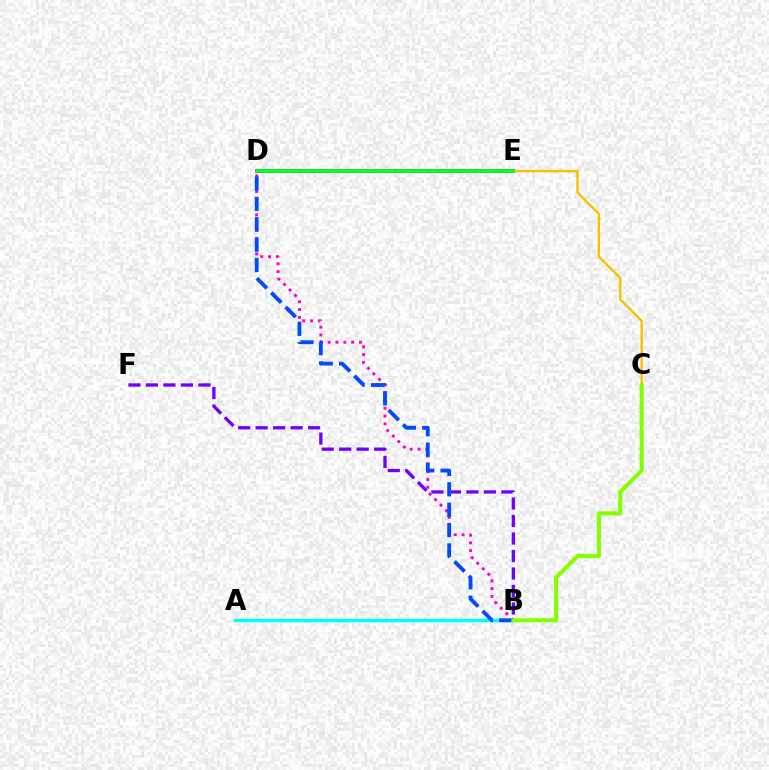{('B', 'D'): [{'color': '#ff00cf', 'line_style': 'dotted', 'thickness': 2.12}, {'color': '#004bff', 'line_style': 'dashed', 'thickness': 2.77}], ('D', 'E'): [{'color': '#ff0000', 'line_style': 'solid', 'thickness': 2.86}, {'color': '#00ff39', 'line_style': 'solid', 'thickness': 2.67}], ('A', 'B'): [{'color': '#00fff6', 'line_style': 'solid', 'thickness': 2.49}], ('C', 'E'): [{'color': '#ffbd00', 'line_style': 'solid', 'thickness': 1.7}], ('B', 'F'): [{'color': '#7200ff', 'line_style': 'dashed', 'thickness': 2.38}], ('B', 'C'): [{'color': '#84ff00', 'line_style': 'solid', 'thickness': 2.91}]}